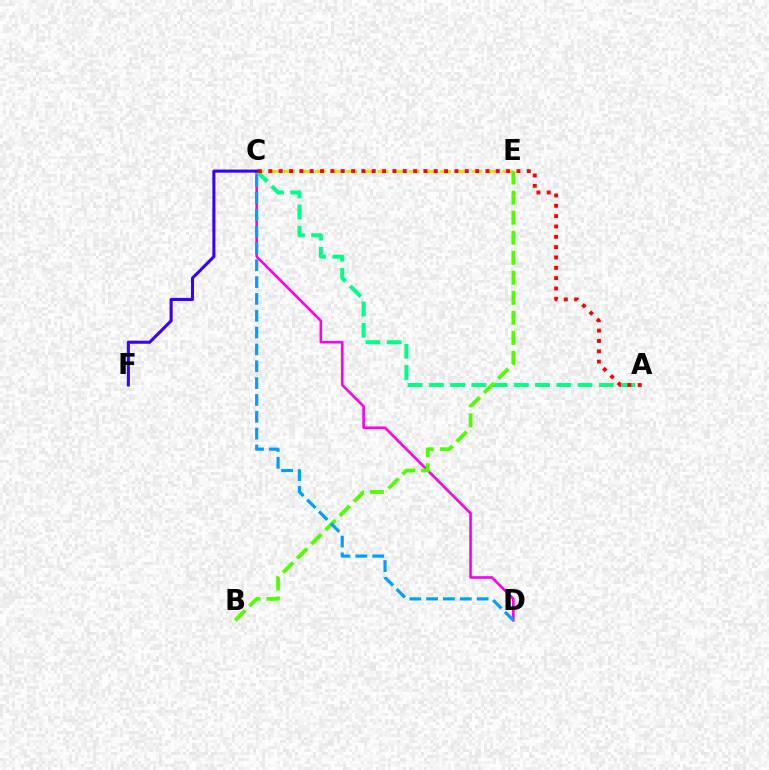{('C', 'D'): [{'color': '#ff00ed', 'line_style': 'solid', 'thickness': 1.88}, {'color': '#009eff', 'line_style': 'dashed', 'thickness': 2.29}], ('A', 'C'): [{'color': '#00ff86', 'line_style': 'dashed', 'thickness': 2.89}, {'color': '#ff0000', 'line_style': 'dotted', 'thickness': 2.81}], ('C', 'E'): [{'color': '#ffd500', 'line_style': 'dashed', 'thickness': 2.12}], ('B', 'E'): [{'color': '#4fff00', 'line_style': 'dashed', 'thickness': 2.72}], ('C', 'F'): [{'color': '#3700ff', 'line_style': 'solid', 'thickness': 2.22}]}